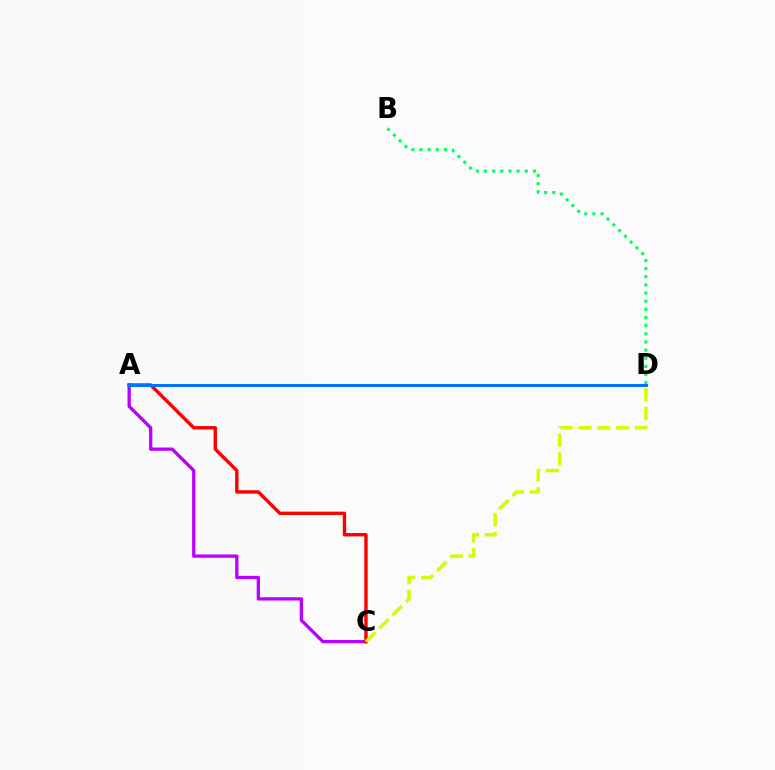{('A', 'C'): [{'color': '#b900ff', 'line_style': 'solid', 'thickness': 2.38}, {'color': '#ff0000', 'line_style': 'solid', 'thickness': 2.44}], ('C', 'D'): [{'color': '#d1ff00', 'line_style': 'dashed', 'thickness': 2.55}], ('B', 'D'): [{'color': '#00ff5c', 'line_style': 'dotted', 'thickness': 2.21}], ('A', 'D'): [{'color': '#0074ff', 'line_style': 'solid', 'thickness': 2.18}]}